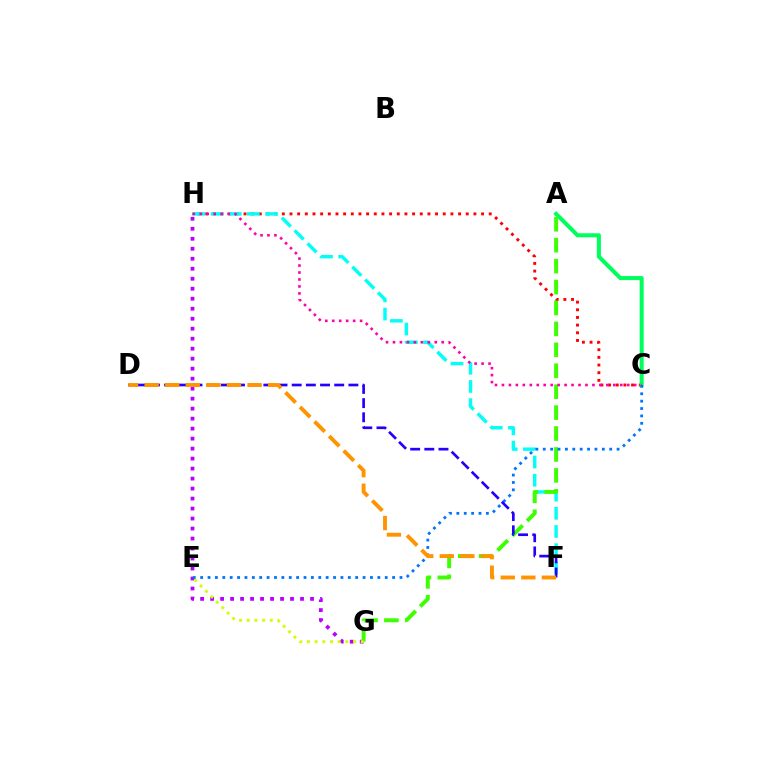{('C', 'H'): [{'color': '#ff0000', 'line_style': 'dotted', 'thickness': 2.08}, {'color': '#ff00ac', 'line_style': 'dotted', 'thickness': 1.89}], ('F', 'H'): [{'color': '#00fff6', 'line_style': 'dashed', 'thickness': 2.47}], ('G', 'H'): [{'color': '#b900ff', 'line_style': 'dotted', 'thickness': 2.72}], ('A', 'C'): [{'color': '#00ff5c', 'line_style': 'solid', 'thickness': 2.91}], ('A', 'G'): [{'color': '#3dff00', 'line_style': 'dashed', 'thickness': 2.84}], ('E', 'G'): [{'color': '#d1ff00', 'line_style': 'dotted', 'thickness': 2.09}], ('C', 'E'): [{'color': '#0074ff', 'line_style': 'dotted', 'thickness': 2.01}], ('D', 'F'): [{'color': '#2500ff', 'line_style': 'dashed', 'thickness': 1.93}, {'color': '#ff9400', 'line_style': 'dashed', 'thickness': 2.8}]}